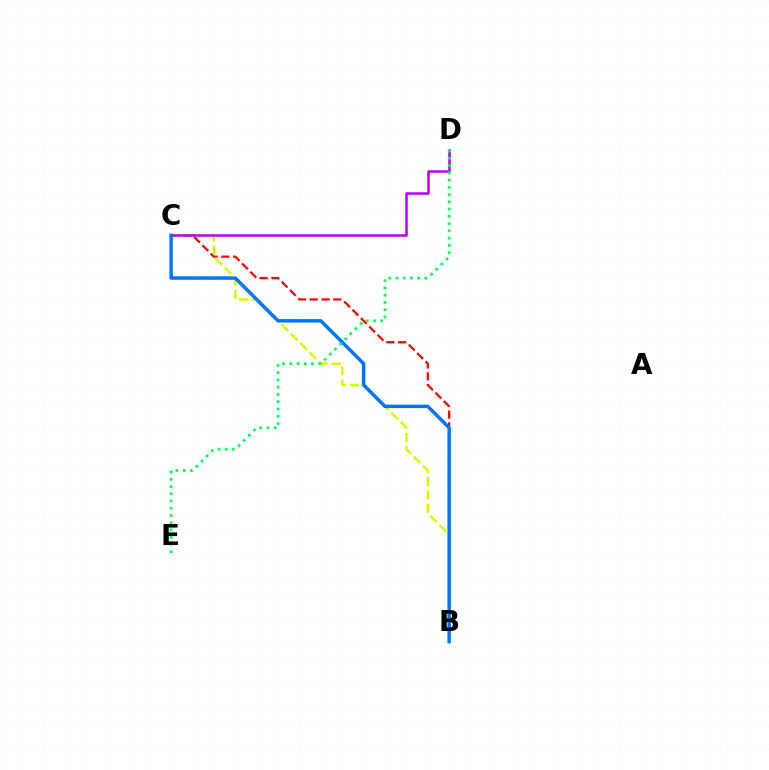{('B', 'C'): [{'color': '#ff0000', 'line_style': 'dashed', 'thickness': 1.6}, {'color': '#d1ff00', 'line_style': 'dashed', 'thickness': 1.8}, {'color': '#0074ff', 'line_style': 'solid', 'thickness': 2.48}], ('C', 'D'): [{'color': '#b900ff', 'line_style': 'solid', 'thickness': 1.82}], ('D', 'E'): [{'color': '#00ff5c', 'line_style': 'dotted', 'thickness': 1.97}]}